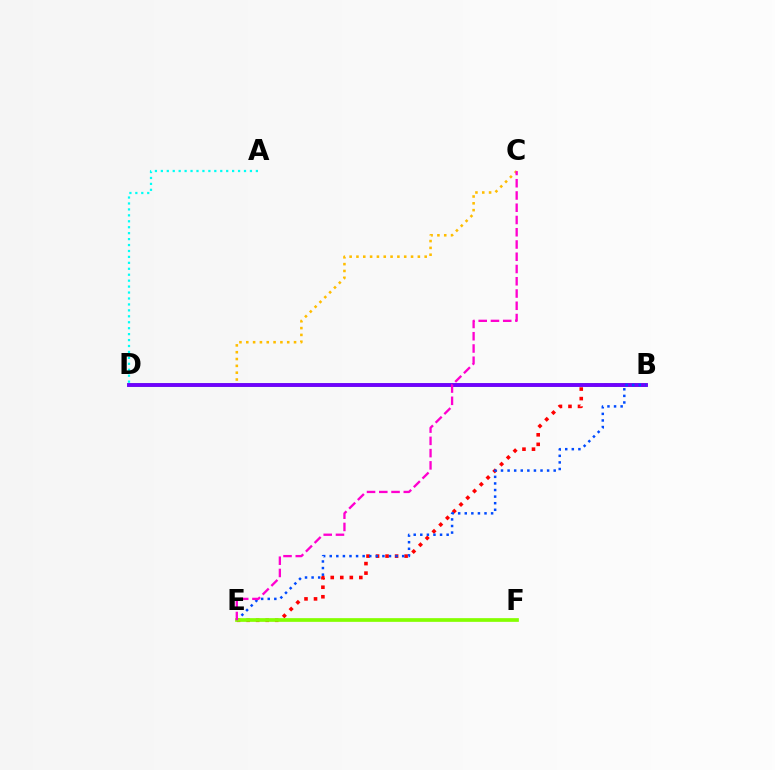{('C', 'D'): [{'color': '#ffbd00', 'line_style': 'dotted', 'thickness': 1.85}], ('B', 'E'): [{'color': '#ff0000', 'line_style': 'dotted', 'thickness': 2.59}, {'color': '#004bff', 'line_style': 'dotted', 'thickness': 1.79}], ('B', 'D'): [{'color': '#00ff39', 'line_style': 'solid', 'thickness': 2.55}, {'color': '#7200ff', 'line_style': 'solid', 'thickness': 2.77}], ('E', 'F'): [{'color': '#84ff00', 'line_style': 'solid', 'thickness': 2.67}], ('C', 'E'): [{'color': '#ff00cf', 'line_style': 'dashed', 'thickness': 1.66}], ('A', 'D'): [{'color': '#00fff6', 'line_style': 'dotted', 'thickness': 1.61}]}